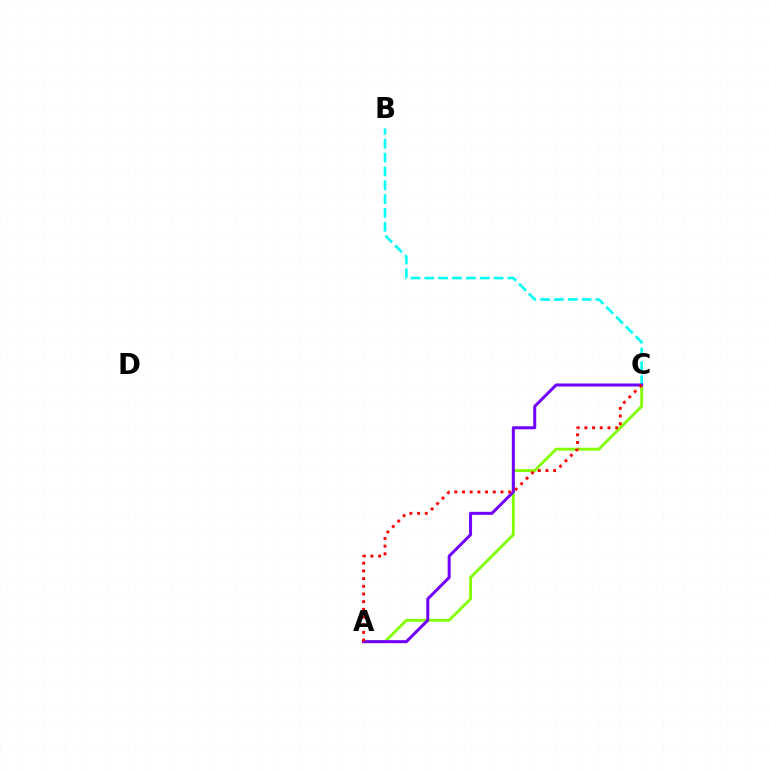{('A', 'C'): [{'color': '#84ff00', 'line_style': 'solid', 'thickness': 2.06}, {'color': '#7200ff', 'line_style': 'solid', 'thickness': 2.18}, {'color': '#ff0000', 'line_style': 'dotted', 'thickness': 2.09}], ('B', 'C'): [{'color': '#00fff6', 'line_style': 'dashed', 'thickness': 1.88}]}